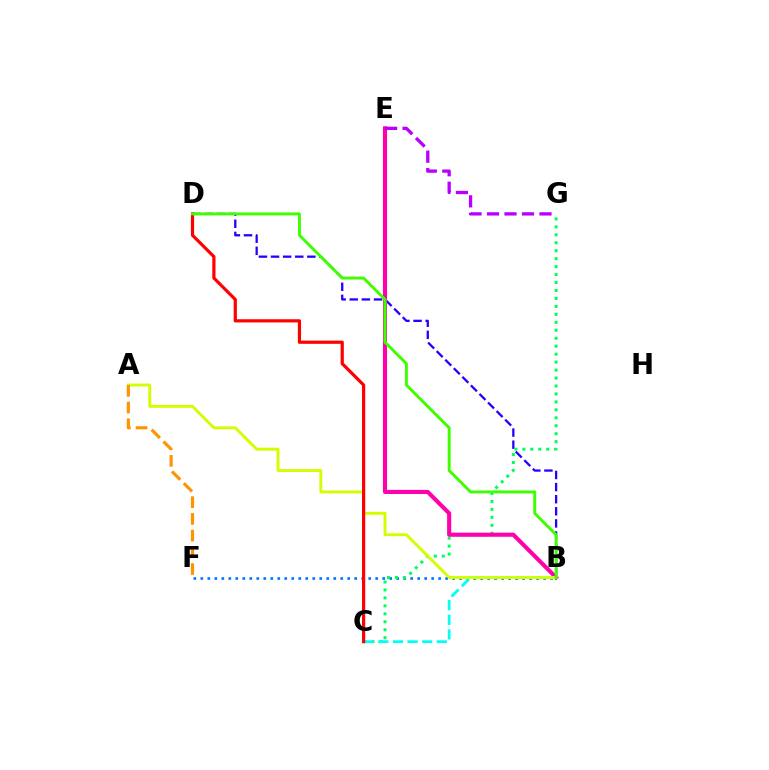{('B', 'D'): [{'color': '#2500ff', 'line_style': 'dashed', 'thickness': 1.64}, {'color': '#3dff00', 'line_style': 'solid', 'thickness': 2.11}], ('B', 'F'): [{'color': '#0074ff', 'line_style': 'dotted', 'thickness': 1.9}], ('C', 'G'): [{'color': '#00ff5c', 'line_style': 'dotted', 'thickness': 2.16}], ('B', 'C'): [{'color': '#00fff6', 'line_style': 'dashed', 'thickness': 1.99}], ('B', 'E'): [{'color': '#ff00ac', 'line_style': 'solid', 'thickness': 2.96}], ('A', 'B'): [{'color': '#d1ff00', 'line_style': 'solid', 'thickness': 2.09}], ('C', 'D'): [{'color': '#ff0000', 'line_style': 'solid', 'thickness': 2.3}], ('E', 'G'): [{'color': '#b900ff', 'line_style': 'dashed', 'thickness': 2.38}], ('A', 'F'): [{'color': '#ff9400', 'line_style': 'dashed', 'thickness': 2.27}]}